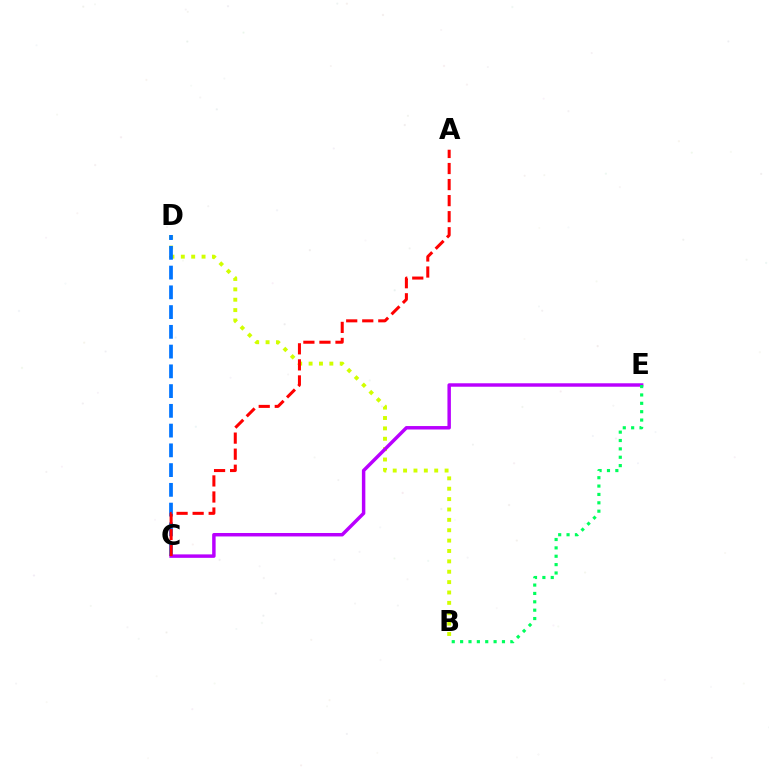{('B', 'D'): [{'color': '#d1ff00', 'line_style': 'dotted', 'thickness': 2.82}], ('C', 'D'): [{'color': '#0074ff', 'line_style': 'dashed', 'thickness': 2.68}], ('C', 'E'): [{'color': '#b900ff', 'line_style': 'solid', 'thickness': 2.49}], ('B', 'E'): [{'color': '#00ff5c', 'line_style': 'dotted', 'thickness': 2.27}], ('A', 'C'): [{'color': '#ff0000', 'line_style': 'dashed', 'thickness': 2.18}]}